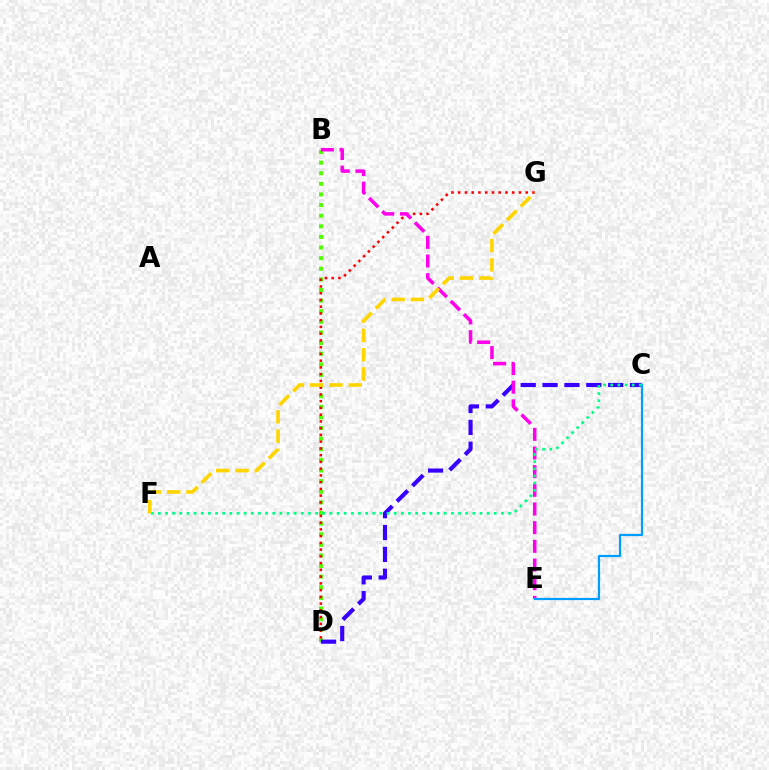{('B', 'D'): [{'color': '#4fff00', 'line_style': 'dotted', 'thickness': 2.88}], ('D', 'G'): [{'color': '#ff0000', 'line_style': 'dotted', 'thickness': 1.83}], ('C', 'D'): [{'color': '#3700ff', 'line_style': 'dashed', 'thickness': 2.97}], ('B', 'E'): [{'color': '#ff00ed', 'line_style': 'dashed', 'thickness': 2.54}], ('C', 'E'): [{'color': '#009eff', 'line_style': 'solid', 'thickness': 1.6}], ('C', 'F'): [{'color': '#00ff86', 'line_style': 'dotted', 'thickness': 1.94}], ('F', 'G'): [{'color': '#ffd500', 'line_style': 'dashed', 'thickness': 2.62}]}